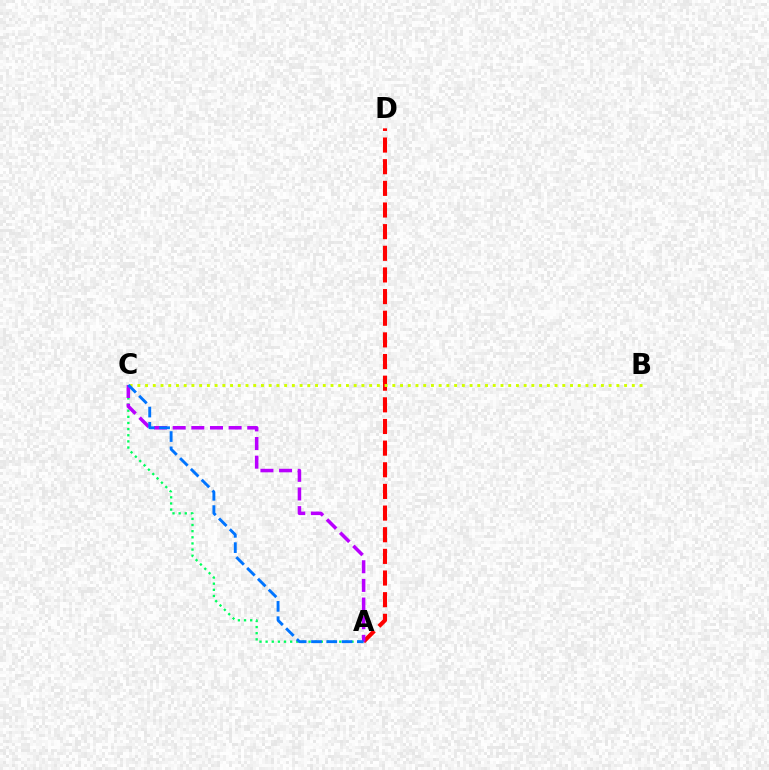{('A', 'C'): [{'color': '#00ff5c', 'line_style': 'dotted', 'thickness': 1.67}, {'color': '#b900ff', 'line_style': 'dashed', 'thickness': 2.53}, {'color': '#0074ff', 'line_style': 'dashed', 'thickness': 2.08}], ('A', 'D'): [{'color': '#ff0000', 'line_style': 'dashed', 'thickness': 2.94}], ('B', 'C'): [{'color': '#d1ff00', 'line_style': 'dotted', 'thickness': 2.1}]}